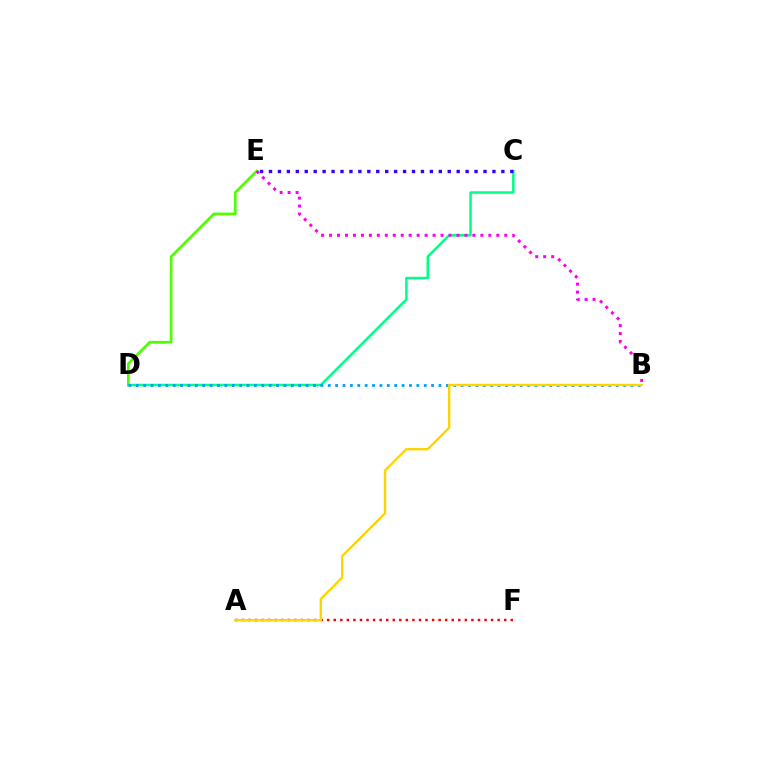{('D', 'E'): [{'color': '#4fff00', 'line_style': 'solid', 'thickness': 1.95}], ('C', 'D'): [{'color': '#00ff86', 'line_style': 'solid', 'thickness': 1.8}], ('C', 'E'): [{'color': '#3700ff', 'line_style': 'dotted', 'thickness': 2.43}], ('B', 'E'): [{'color': '#ff00ed', 'line_style': 'dotted', 'thickness': 2.16}], ('B', 'D'): [{'color': '#009eff', 'line_style': 'dotted', 'thickness': 2.01}], ('A', 'F'): [{'color': '#ff0000', 'line_style': 'dotted', 'thickness': 1.78}], ('A', 'B'): [{'color': '#ffd500', 'line_style': 'solid', 'thickness': 1.72}]}